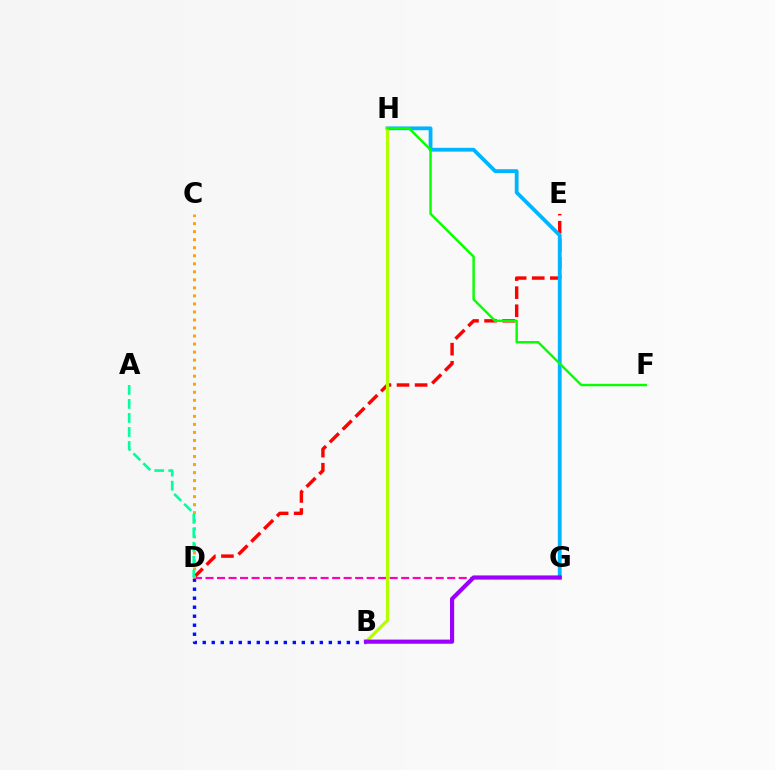{('D', 'E'): [{'color': '#ff0000', 'line_style': 'dashed', 'thickness': 2.46}], ('D', 'G'): [{'color': '#ff00bd', 'line_style': 'dashed', 'thickness': 1.56}], ('G', 'H'): [{'color': '#00b5ff', 'line_style': 'solid', 'thickness': 2.74}], ('B', 'D'): [{'color': '#0010ff', 'line_style': 'dotted', 'thickness': 2.45}], ('B', 'H'): [{'color': '#b3ff00', 'line_style': 'solid', 'thickness': 2.31}], ('C', 'D'): [{'color': '#ffa500', 'line_style': 'dotted', 'thickness': 2.18}], ('F', 'H'): [{'color': '#08ff00', 'line_style': 'solid', 'thickness': 1.75}], ('A', 'D'): [{'color': '#00ff9d', 'line_style': 'dashed', 'thickness': 1.91}], ('B', 'G'): [{'color': '#9b00ff', 'line_style': 'solid', 'thickness': 2.99}]}